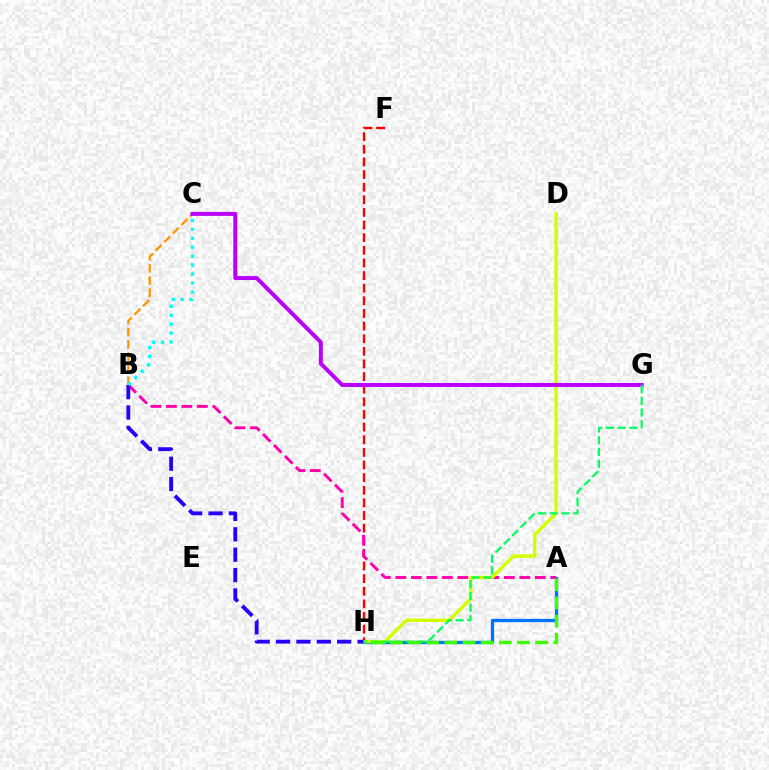{('A', 'H'): [{'color': '#0074ff', 'line_style': 'solid', 'thickness': 2.35}, {'color': '#3dff00', 'line_style': 'dashed', 'thickness': 2.47}], ('F', 'H'): [{'color': '#ff0000', 'line_style': 'dashed', 'thickness': 1.72}], ('B', 'C'): [{'color': '#ff9400', 'line_style': 'dashed', 'thickness': 1.65}, {'color': '#00fff6', 'line_style': 'dotted', 'thickness': 2.43}], ('A', 'B'): [{'color': '#ff00ac', 'line_style': 'dashed', 'thickness': 2.1}], ('D', 'H'): [{'color': '#d1ff00', 'line_style': 'solid', 'thickness': 2.46}], ('B', 'H'): [{'color': '#2500ff', 'line_style': 'dashed', 'thickness': 2.77}], ('C', 'G'): [{'color': '#b900ff', 'line_style': 'solid', 'thickness': 2.86}], ('G', 'H'): [{'color': '#00ff5c', 'line_style': 'dashed', 'thickness': 1.59}]}